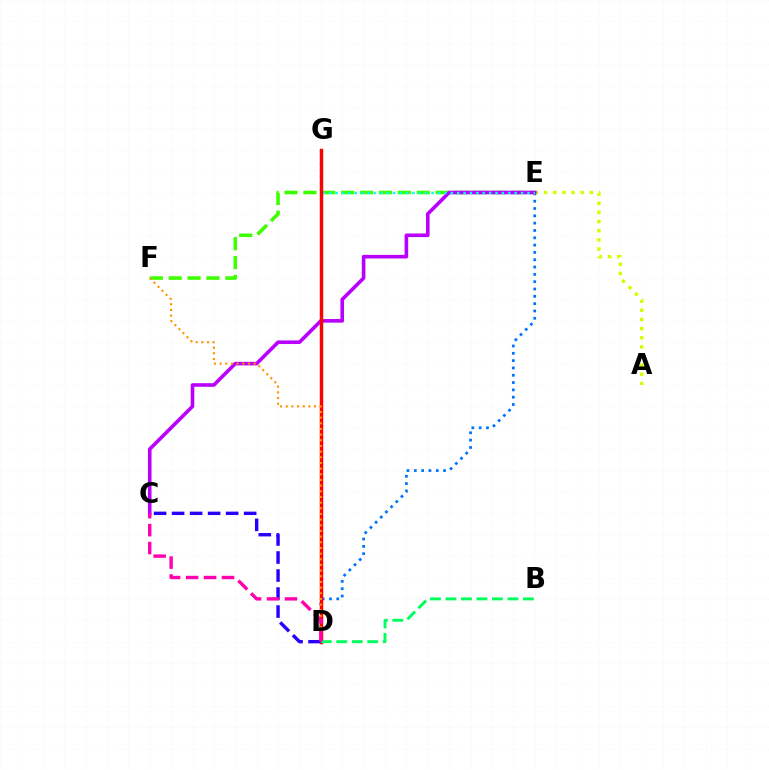{('E', 'F'): [{'color': '#3dff00', 'line_style': 'dashed', 'thickness': 2.57}], ('D', 'E'): [{'color': '#0074ff', 'line_style': 'dotted', 'thickness': 1.99}], ('A', 'E'): [{'color': '#d1ff00', 'line_style': 'dotted', 'thickness': 2.49}], ('C', 'E'): [{'color': '#b900ff', 'line_style': 'solid', 'thickness': 2.6}], ('E', 'G'): [{'color': '#00fff6', 'line_style': 'dotted', 'thickness': 1.74}], ('D', 'G'): [{'color': '#ff0000', 'line_style': 'solid', 'thickness': 2.49}], ('D', 'F'): [{'color': '#ff9400', 'line_style': 'dotted', 'thickness': 1.54}], ('C', 'D'): [{'color': '#2500ff', 'line_style': 'dashed', 'thickness': 2.45}, {'color': '#ff00ac', 'line_style': 'dashed', 'thickness': 2.44}], ('B', 'D'): [{'color': '#00ff5c', 'line_style': 'dashed', 'thickness': 2.1}]}